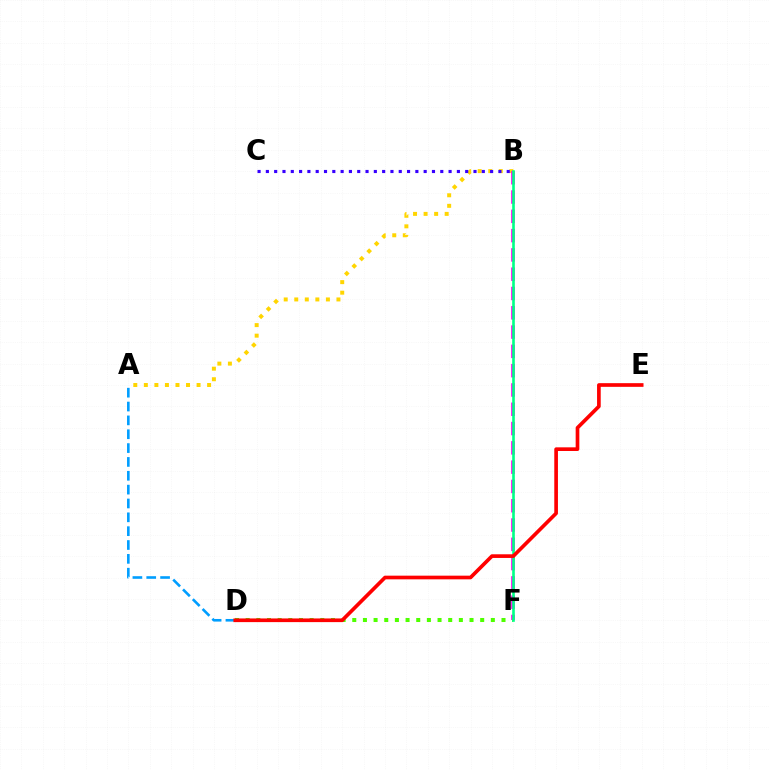{('A', 'B'): [{'color': '#ffd500', 'line_style': 'dotted', 'thickness': 2.87}], ('B', 'F'): [{'color': '#ff00ed', 'line_style': 'dashed', 'thickness': 2.62}, {'color': '#00ff86', 'line_style': 'solid', 'thickness': 1.89}], ('B', 'C'): [{'color': '#3700ff', 'line_style': 'dotted', 'thickness': 2.26}], ('A', 'D'): [{'color': '#009eff', 'line_style': 'dashed', 'thickness': 1.88}], ('D', 'F'): [{'color': '#4fff00', 'line_style': 'dotted', 'thickness': 2.9}], ('D', 'E'): [{'color': '#ff0000', 'line_style': 'solid', 'thickness': 2.64}]}